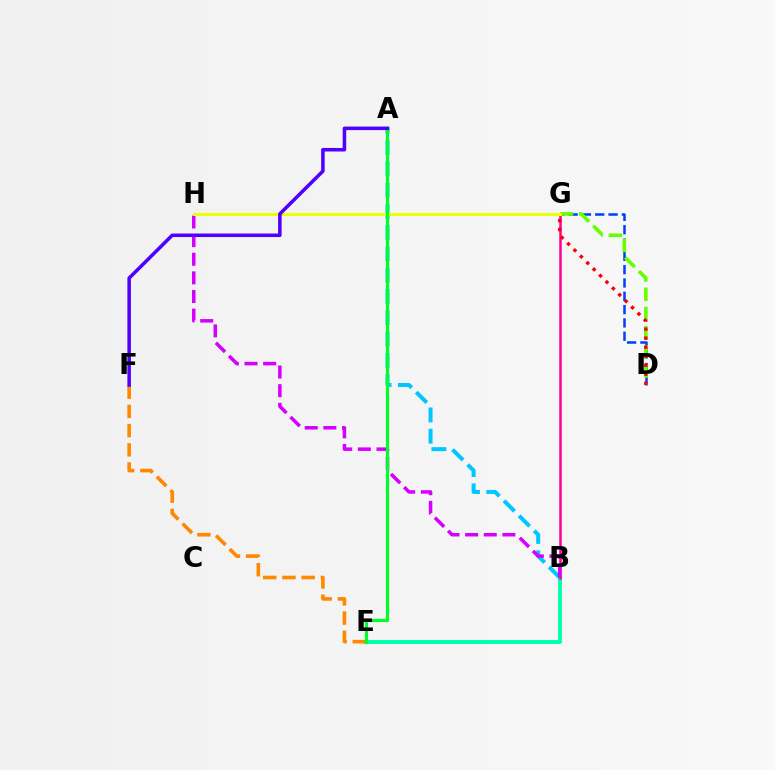{('B', 'E'): [{'color': '#00ffaf', 'line_style': 'solid', 'thickness': 2.82}], ('B', 'G'): [{'color': '#ff00a0', 'line_style': 'solid', 'thickness': 1.81}], ('D', 'G'): [{'color': '#003fff', 'line_style': 'dashed', 'thickness': 1.81}, {'color': '#66ff00', 'line_style': 'dashed', 'thickness': 2.61}, {'color': '#ff0000', 'line_style': 'dotted', 'thickness': 2.45}], ('A', 'B'): [{'color': '#00c7ff', 'line_style': 'dashed', 'thickness': 2.89}], ('E', 'F'): [{'color': '#ff8800', 'line_style': 'dashed', 'thickness': 2.61}], ('B', 'H'): [{'color': '#d600ff', 'line_style': 'dashed', 'thickness': 2.53}], ('G', 'H'): [{'color': '#eeff00', 'line_style': 'solid', 'thickness': 2.11}], ('A', 'E'): [{'color': '#00ff27', 'line_style': 'solid', 'thickness': 2.29}], ('A', 'F'): [{'color': '#4f00ff', 'line_style': 'solid', 'thickness': 2.55}]}